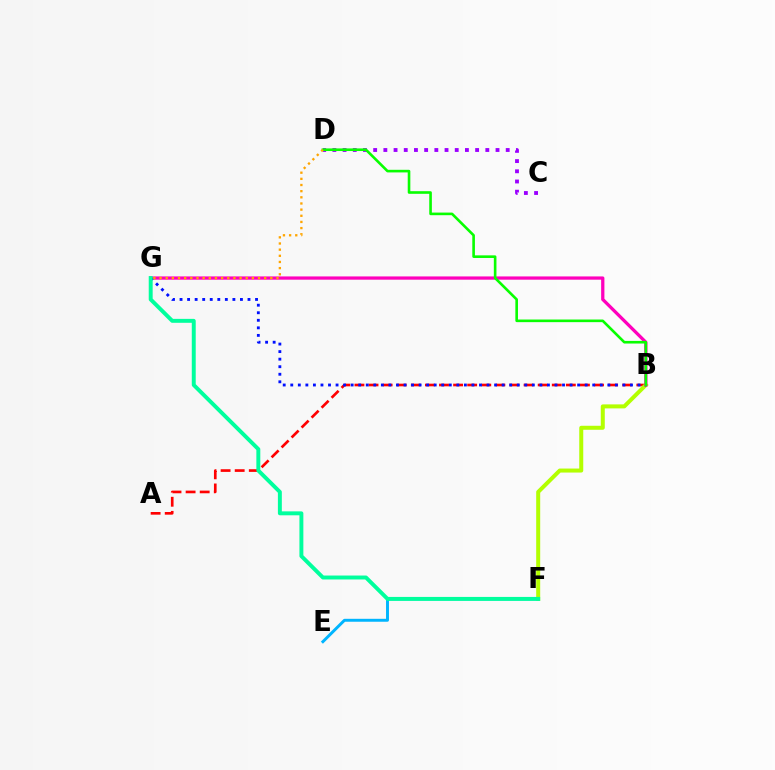{('A', 'B'): [{'color': '#ff0000', 'line_style': 'dashed', 'thickness': 1.91}], ('B', 'F'): [{'color': '#b3ff00', 'line_style': 'solid', 'thickness': 2.88}], ('C', 'D'): [{'color': '#9b00ff', 'line_style': 'dotted', 'thickness': 2.77}], ('B', 'G'): [{'color': '#ff00bd', 'line_style': 'solid', 'thickness': 2.34}, {'color': '#0010ff', 'line_style': 'dotted', 'thickness': 2.05}], ('E', 'F'): [{'color': '#00b5ff', 'line_style': 'solid', 'thickness': 2.11}], ('F', 'G'): [{'color': '#00ff9d', 'line_style': 'solid', 'thickness': 2.83}], ('B', 'D'): [{'color': '#08ff00', 'line_style': 'solid', 'thickness': 1.89}], ('D', 'G'): [{'color': '#ffa500', 'line_style': 'dotted', 'thickness': 1.67}]}